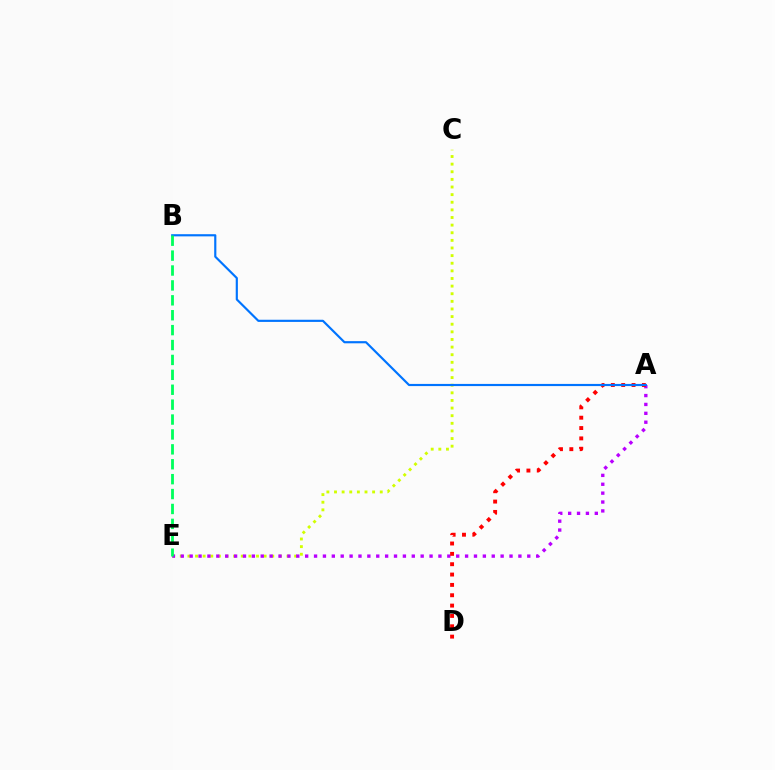{('C', 'E'): [{'color': '#d1ff00', 'line_style': 'dotted', 'thickness': 2.07}], ('A', 'E'): [{'color': '#b900ff', 'line_style': 'dotted', 'thickness': 2.41}], ('A', 'D'): [{'color': '#ff0000', 'line_style': 'dotted', 'thickness': 2.81}], ('A', 'B'): [{'color': '#0074ff', 'line_style': 'solid', 'thickness': 1.56}], ('B', 'E'): [{'color': '#00ff5c', 'line_style': 'dashed', 'thickness': 2.02}]}